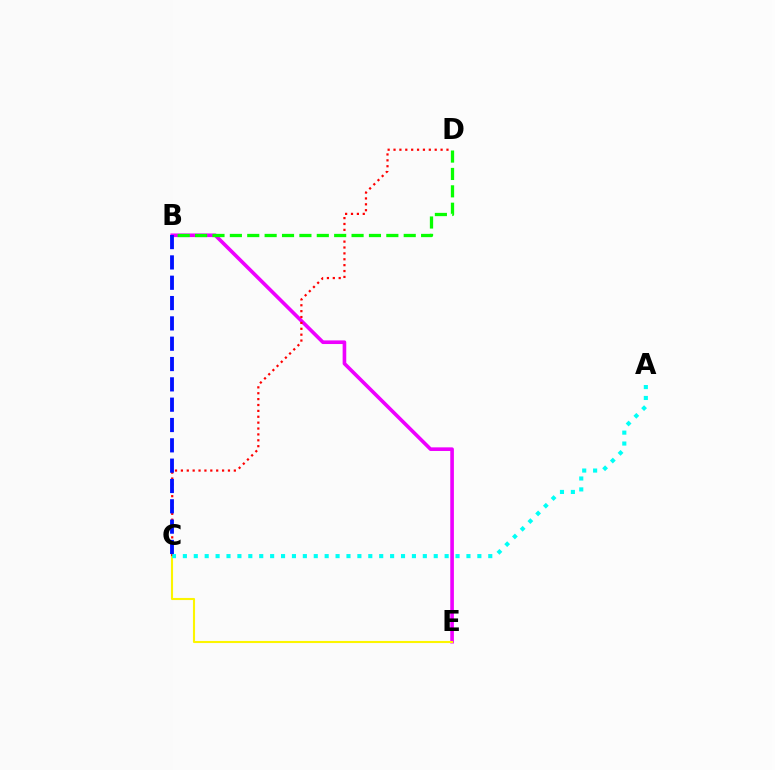{('B', 'E'): [{'color': '#ee00ff', 'line_style': 'solid', 'thickness': 2.61}], ('C', 'E'): [{'color': '#fcf500', 'line_style': 'solid', 'thickness': 1.52}], ('C', 'D'): [{'color': '#ff0000', 'line_style': 'dotted', 'thickness': 1.6}], ('B', 'C'): [{'color': '#0010ff', 'line_style': 'dashed', 'thickness': 2.76}], ('A', 'C'): [{'color': '#00fff6', 'line_style': 'dotted', 'thickness': 2.96}], ('B', 'D'): [{'color': '#08ff00', 'line_style': 'dashed', 'thickness': 2.36}]}